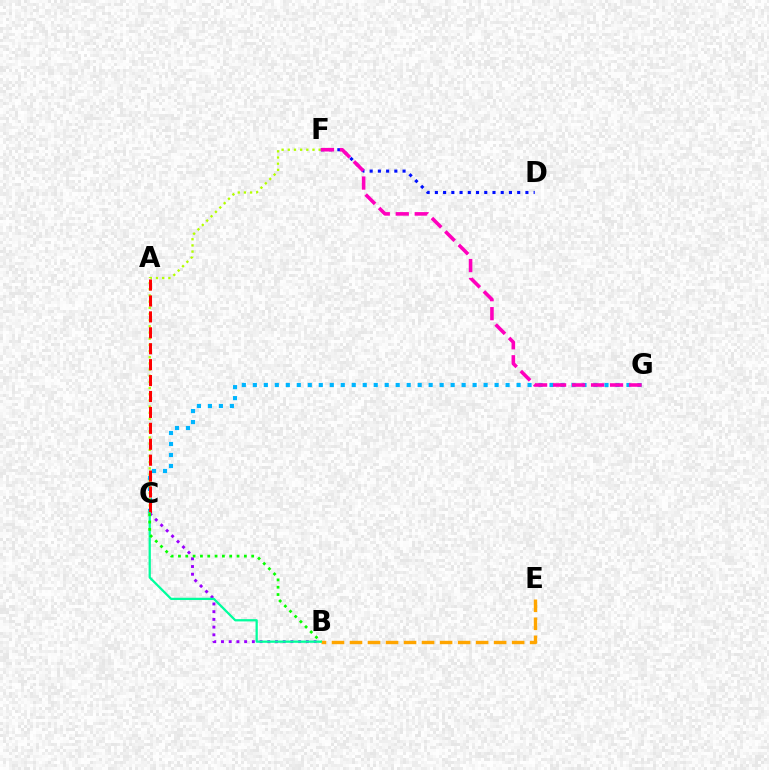{('C', 'G'): [{'color': '#00b5ff', 'line_style': 'dotted', 'thickness': 2.99}], ('B', 'E'): [{'color': '#ffa500', 'line_style': 'dashed', 'thickness': 2.45}], ('C', 'F'): [{'color': '#b3ff00', 'line_style': 'dotted', 'thickness': 1.68}], ('A', 'C'): [{'color': '#ff0000', 'line_style': 'dashed', 'thickness': 2.16}], ('B', 'C'): [{'color': '#9b00ff', 'line_style': 'dotted', 'thickness': 2.1}, {'color': '#00ff9d', 'line_style': 'solid', 'thickness': 1.63}, {'color': '#08ff00', 'line_style': 'dotted', 'thickness': 1.99}], ('D', 'F'): [{'color': '#0010ff', 'line_style': 'dotted', 'thickness': 2.24}], ('F', 'G'): [{'color': '#ff00bd', 'line_style': 'dashed', 'thickness': 2.58}]}